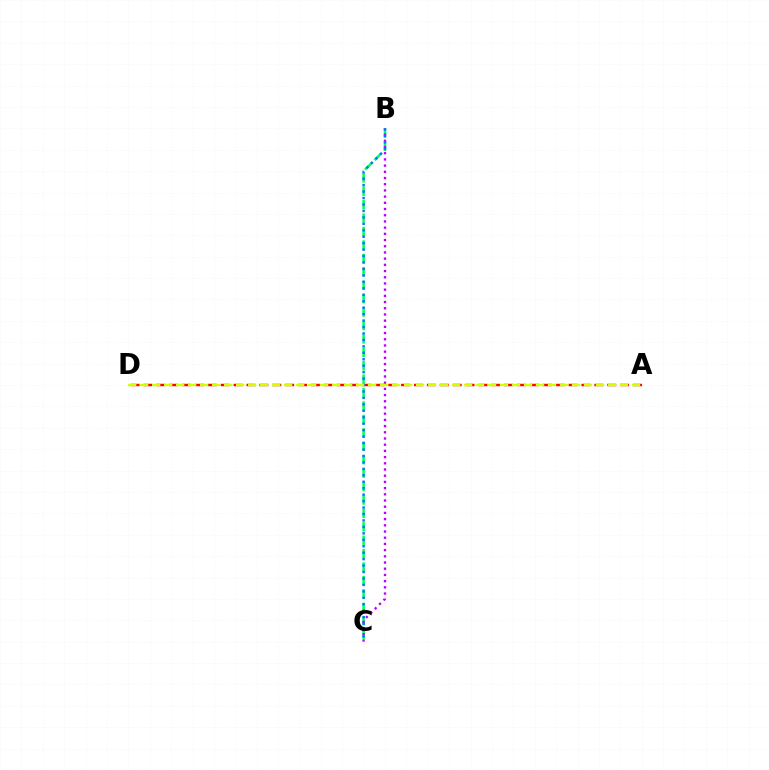{('A', 'D'): [{'color': '#ff0000', 'line_style': 'dashed', 'thickness': 1.75}, {'color': '#d1ff00', 'line_style': 'dashed', 'thickness': 1.63}], ('B', 'C'): [{'color': '#00ff5c', 'line_style': 'dashed', 'thickness': 1.82}, {'color': '#b900ff', 'line_style': 'dotted', 'thickness': 1.69}, {'color': '#0074ff', 'line_style': 'dotted', 'thickness': 1.75}]}